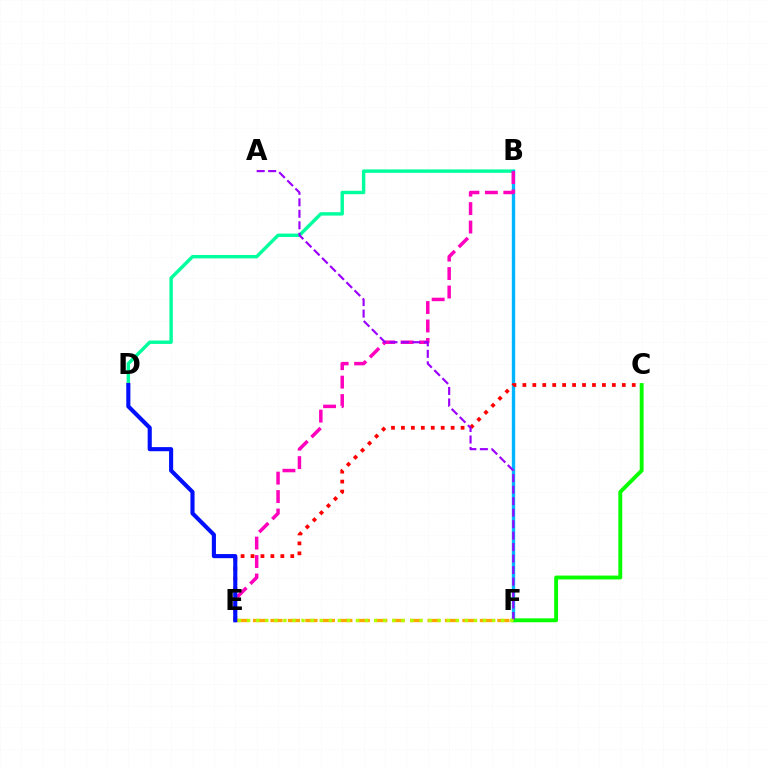{('B', 'D'): [{'color': '#00ff9d', 'line_style': 'solid', 'thickness': 2.45}], ('E', 'F'): [{'color': '#ffa500', 'line_style': 'dashed', 'thickness': 2.37}, {'color': '#b3ff00', 'line_style': 'dotted', 'thickness': 2.47}], ('B', 'F'): [{'color': '#00b5ff', 'line_style': 'solid', 'thickness': 2.43}], ('B', 'E'): [{'color': '#ff00bd', 'line_style': 'dashed', 'thickness': 2.51}], ('C', 'E'): [{'color': '#ff0000', 'line_style': 'dotted', 'thickness': 2.7}], ('C', 'F'): [{'color': '#08ff00', 'line_style': 'solid', 'thickness': 2.79}], ('A', 'F'): [{'color': '#9b00ff', 'line_style': 'dashed', 'thickness': 1.56}], ('D', 'E'): [{'color': '#0010ff', 'line_style': 'solid', 'thickness': 2.96}]}